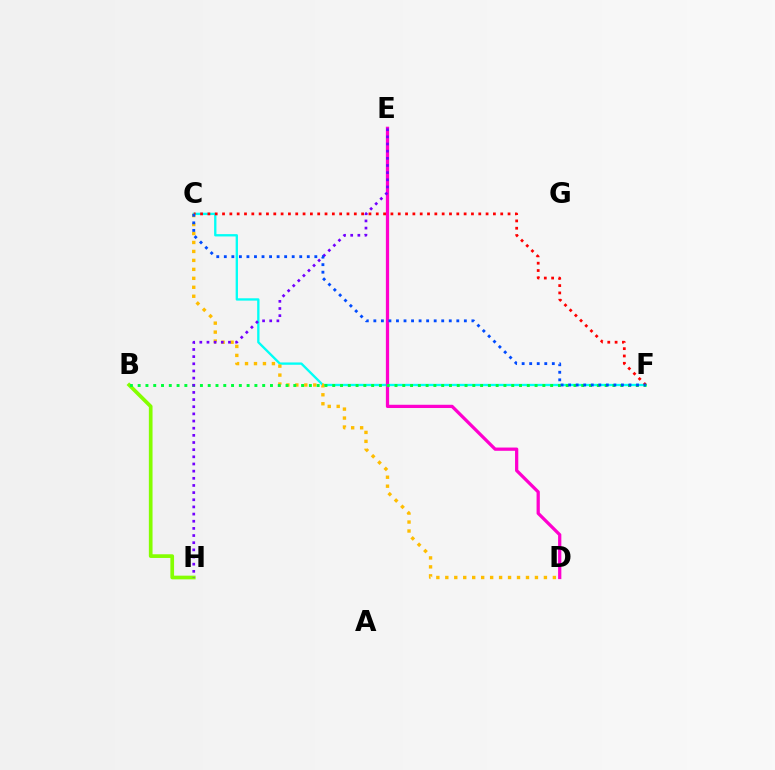{('C', 'F'): [{'color': '#00fff6', 'line_style': 'solid', 'thickness': 1.68}, {'color': '#ff0000', 'line_style': 'dotted', 'thickness': 1.99}, {'color': '#004bff', 'line_style': 'dotted', 'thickness': 2.05}], ('D', 'E'): [{'color': '#ff00cf', 'line_style': 'solid', 'thickness': 2.34}], ('B', 'H'): [{'color': '#84ff00', 'line_style': 'solid', 'thickness': 2.66}], ('C', 'D'): [{'color': '#ffbd00', 'line_style': 'dotted', 'thickness': 2.44}], ('B', 'F'): [{'color': '#00ff39', 'line_style': 'dotted', 'thickness': 2.11}], ('E', 'H'): [{'color': '#7200ff', 'line_style': 'dotted', 'thickness': 1.94}]}